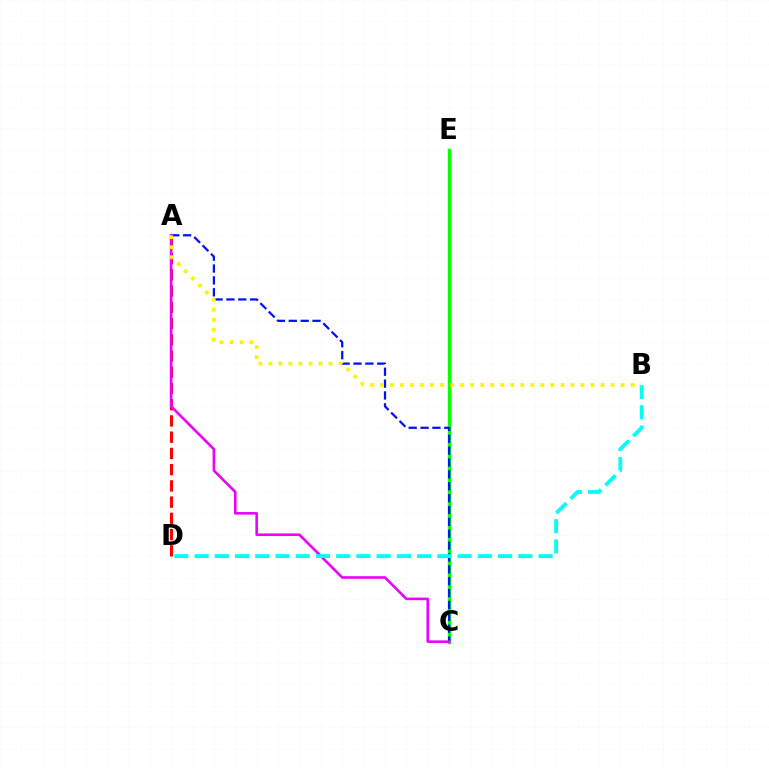{('A', 'D'): [{'color': '#ff0000', 'line_style': 'dashed', 'thickness': 2.21}], ('C', 'E'): [{'color': '#08ff00', 'line_style': 'solid', 'thickness': 2.47}], ('A', 'C'): [{'color': '#0010ff', 'line_style': 'dashed', 'thickness': 1.61}, {'color': '#ee00ff', 'line_style': 'solid', 'thickness': 1.88}], ('B', 'D'): [{'color': '#00fff6', 'line_style': 'dashed', 'thickness': 2.75}], ('A', 'B'): [{'color': '#fcf500', 'line_style': 'dotted', 'thickness': 2.73}]}